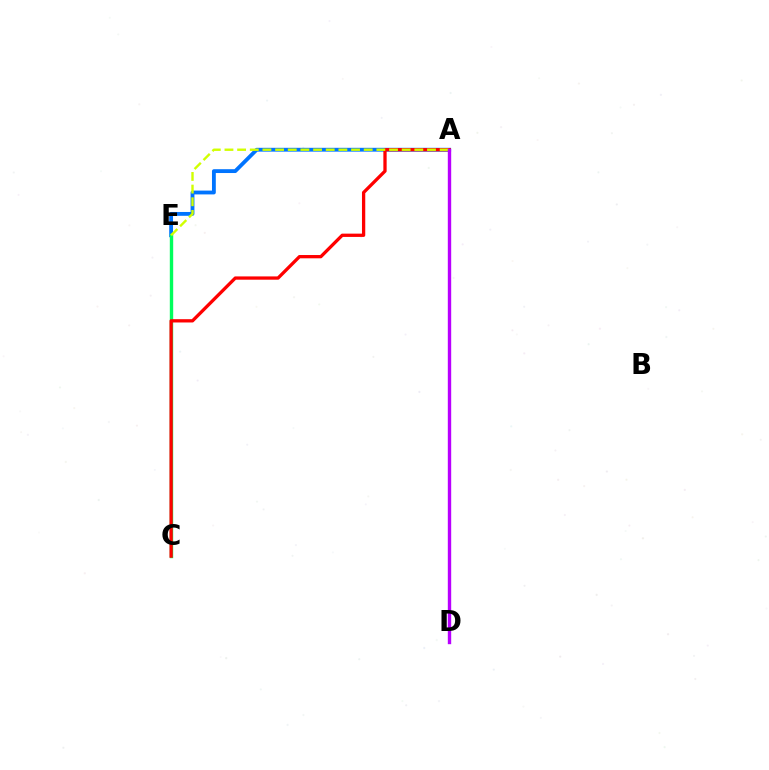{('A', 'E'): [{'color': '#0074ff', 'line_style': 'solid', 'thickness': 2.75}, {'color': '#d1ff00', 'line_style': 'dashed', 'thickness': 1.72}], ('C', 'E'): [{'color': '#00ff5c', 'line_style': 'solid', 'thickness': 2.44}], ('A', 'C'): [{'color': '#ff0000', 'line_style': 'solid', 'thickness': 2.37}], ('A', 'D'): [{'color': '#b900ff', 'line_style': 'solid', 'thickness': 2.43}]}